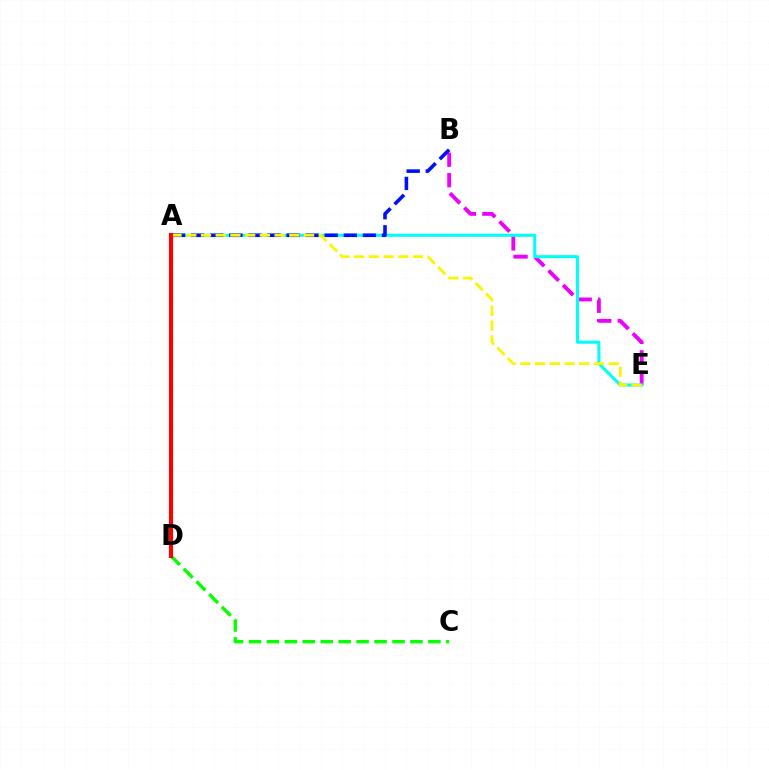{('B', 'E'): [{'color': '#ee00ff', 'line_style': 'dashed', 'thickness': 2.78}], ('A', 'E'): [{'color': '#00fff6', 'line_style': 'solid', 'thickness': 2.22}, {'color': '#fcf500', 'line_style': 'dashed', 'thickness': 2.0}], ('A', 'B'): [{'color': '#0010ff', 'line_style': 'dashed', 'thickness': 2.59}], ('C', 'D'): [{'color': '#08ff00', 'line_style': 'dashed', 'thickness': 2.44}], ('A', 'D'): [{'color': '#ff0000', 'line_style': 'solid', 'thickness': 2.97}]}